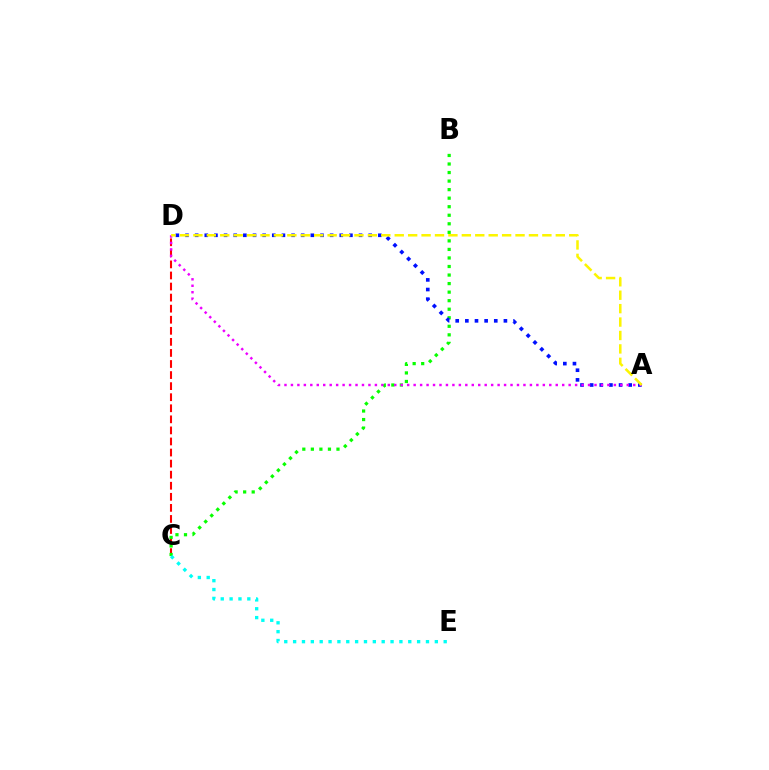{('C', 'D'): [{'color': '#ff0000', 'line_style': 'dashed', 'thickness': 1.5}], ('B', 'C'): [{'color': '#08ff00', 'line_style': 'dotted', 'thickness': 2.32}], ('C', 'E'): [{'color': '#00fff6', 'line_style': 'dotted', 'thickness': 2.41}], ('A', 'D'): [{'color': '#0010ff', 'line_style': 'dotted', 'thickness': 2.62}, {'color': '#ee00ff', 'line_style': 'dotted', 'thickness': 1.75}, {'color': '#fcf500', 'line_style': 'dashed', 'thickness': 1.82}]}